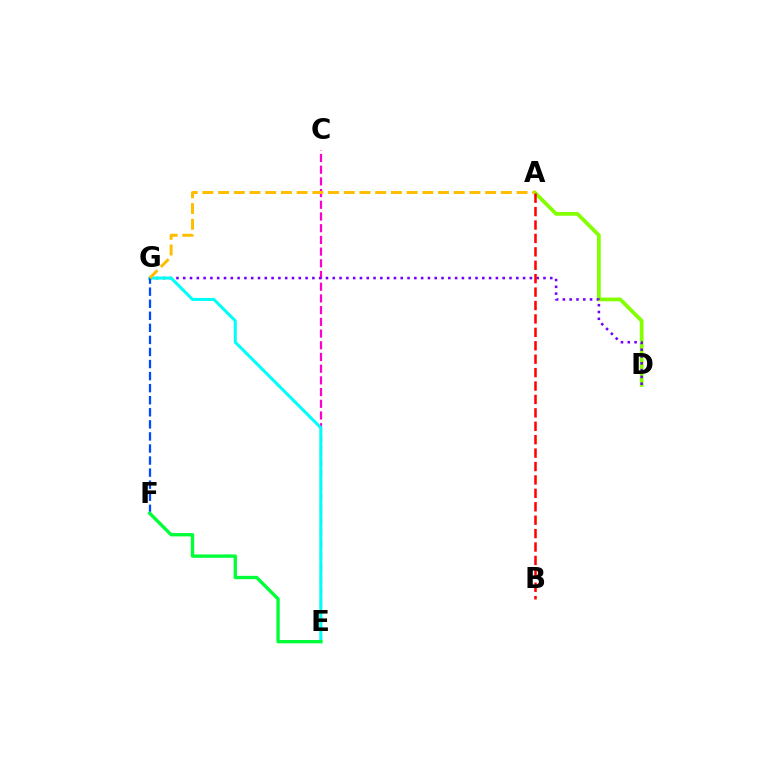{('C', 'E'): [{'color': '#ff00cf', 'line_style': 'dashed', 'thickness': 1.59}], ('A', 'D'): [{'color': '#84ff00', 'line_style': 'solid', 'thickness': 2.69}], ('D', 'G'): [{'color': '#7200ff', 'line_style': 'dotted', 'thickness': 1.85}], ('E', 'G'): [{'color': '#00fff6', 'line_style': 'solid', 'thickness': 2.18}], ('F', 'G'): [{'color': '#004bff', 'line_style': 'dashed', 'thickness': 1.64}], ('A', 'B'): [{'color': '#ff0000', 'line_style': 'dashed', 'thickness': 1.82}], ('A', 'G'): [{'color': '#ffbd00', 'line_style': 'dashed', 'thickness': 2.13}], ('E', 'F'): [{'color': '#00ff39', 'line_style': 'solid', 'thickness': 2.42}]}